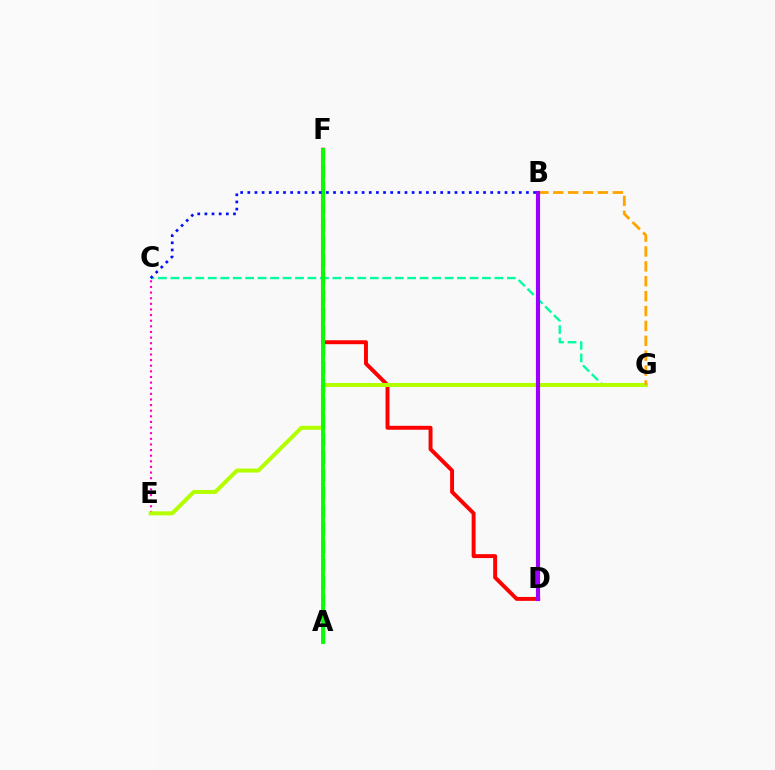{('A', 'F'): [{'color': '#00b5ff', 'line_style': 'dashed', 'thickness': 2.43}, {'color': '#08ff00', 'line_style': 'solid', 'thickness': 2.82}], ('C', 'G'): [{'color': '#00ff9d', 'line_style': 'dashed', 'thickness': 1.69}], ('D', 'F'): [{'color': '#ff0000', 'line_style': 'solid', 'thickness': 2.83}], ('C', 'E'): [{'color': '#ff00bd', 'line_style': 'dotted', 'thickness': 1.53}], ('E', 'G'): [{'color': '#b3ff00', 'line_style': 'solid', 'thickness': 2.88}], ('B', 'G'): [{'color': '#ffa500', 'line_style': 'dashed', 'thickness': 2.02}], ('B', 'D'): [{'color': '#9b00ff', 'line_style': 'solid', 'thickness': 2.98}], ('B', 'C'): [{'color': '#0010ff', 'line_style': 'dotted', 'thickness': 1.94}]}